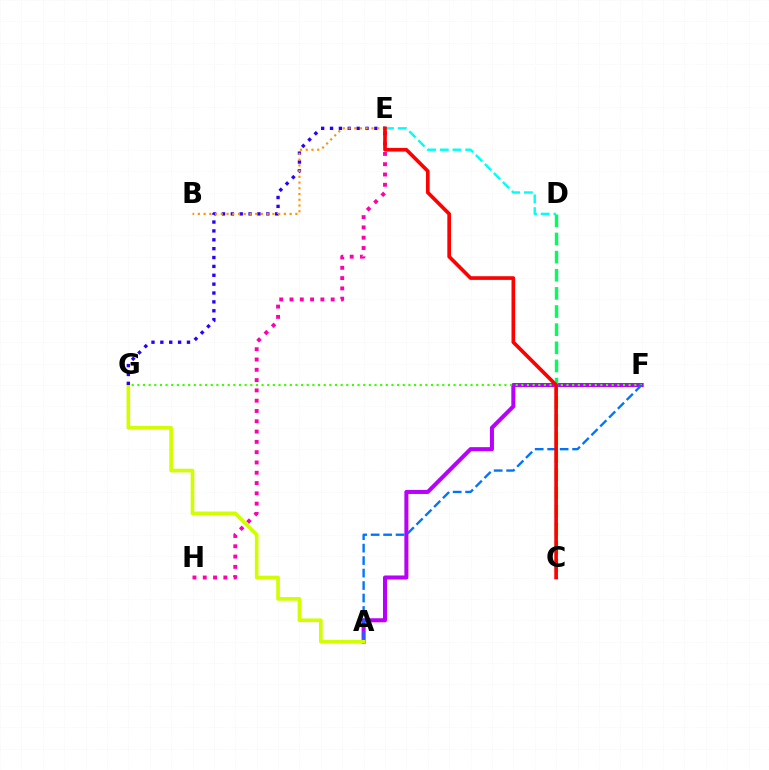{('A', 'F'): [{'color': '#b900ff', 'line_style': 'solid', 'thickness': 2.9}, {'color': '#0074ff', 'line_style': 'dashed', 'thickness': 1.69}], ('F', 'G'): [{'color': '#3dff00', 'line_style': 'dotted', 'thickness': 1.53}], ('A', 'G'): [{'color': '#d1ff00', 'line_style': 'solid', 'thickness': 2.64}], ('D', 'E'): [{'color': '#00fff6', 'line_style': 'dashed', 'thickness': 1.73}], ('E', 'G'): [{'color': '#2500ff', 'line_style': 'dotted', 'thickness': 2.41}], ('E', 'H'): [{'color': '#ff00ac', 'line_style': 'dotted', 'thickness': 2.8}], ('B', 'E'): [{'color': '#ff9400', 'line_style': 'dotted', 'thickness': 1.56}], ('C', 'D'): [{'color': '#00ff5c', 'line_style': 'dashed', 'thickness': 2.46}], ('C', 'E'): [{'color': '#ff0000', 'line_style': 'solid', 'thickness': 2.63}]}